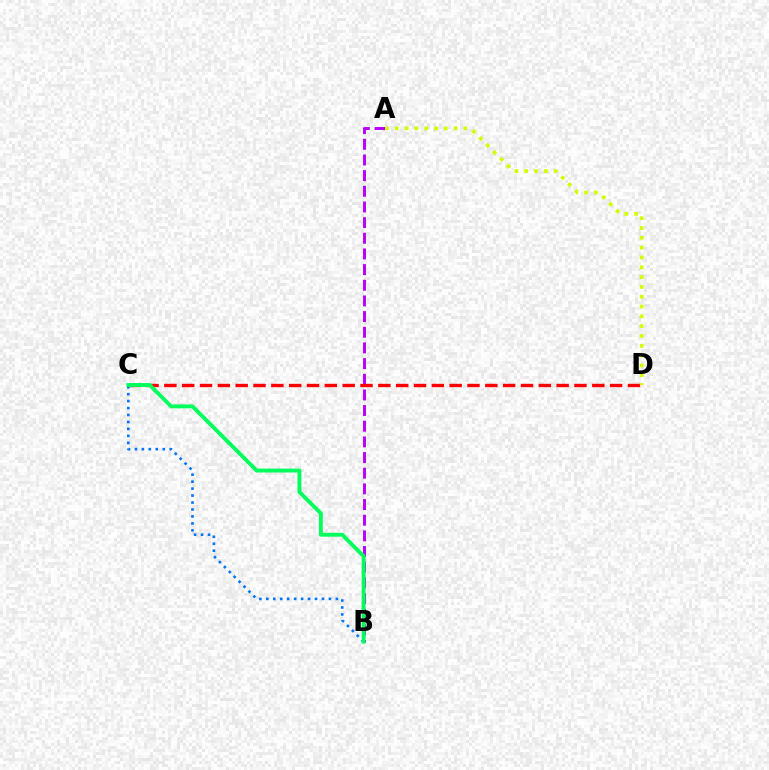{('A', 'B'): [{'color': '#b900ff', 'line_style': 'dashed', 'thickness': 2.13}], ('C', 'D'): [{'color': '#ff0000', 'line_style': 'dashed', 'thickness': 2.42}], ('A', 'D'): [{'color': '#d1ff00', 'line_style': 'dotted', 'thickness': 2.67}], ('B', 'C'): [{'color': '#0074ff', 'line_style': 'dotted', 'thickness': 1.89}, {'color': '#00ff5c', 'line_style': 'solid', 'thickness': 2.8}]}